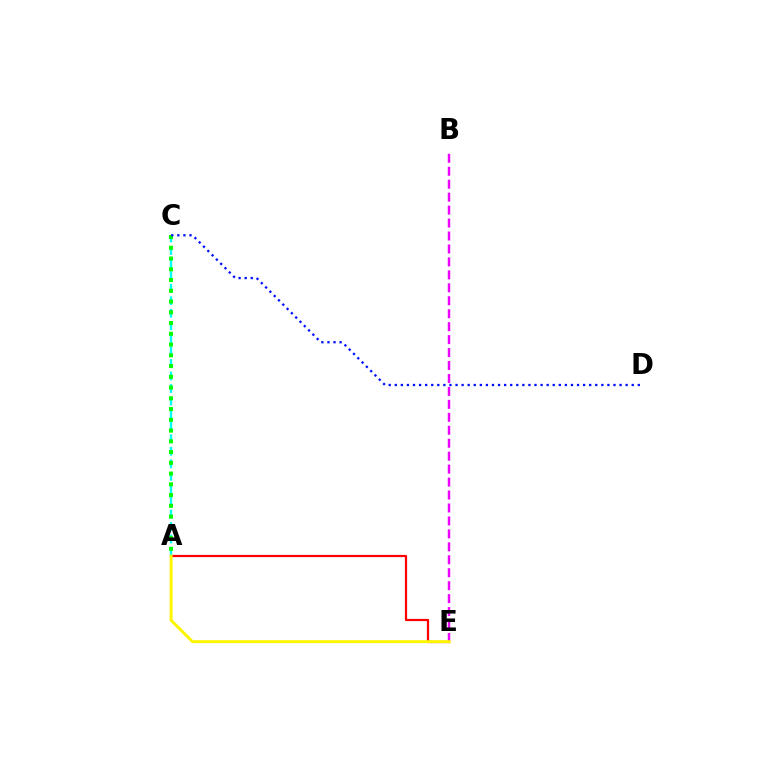{('A', 'E'): [{'color': '#ff0000', 'line_style': 'solid', 'thickness': 1.6}, {'color': '#fcf500', 'line_style': 'solid', 'thickness': 2.13}], ('B', 'E'): [{'color': '#ee00ff', 'line_style': 'dashed', 'thickness': 1.76}], ('A', 'C'): [{'color': '#00fff6', 'line_style': 'dashed', 'thickness': 1.7}, {'color': '#08ff00', 'line_style': 'dotted', 'thickness': 2.92}], ('C', 'D'): [{'color': '#0010ff', 'line_style': 'dotted', 'thickness': 1.65}]}